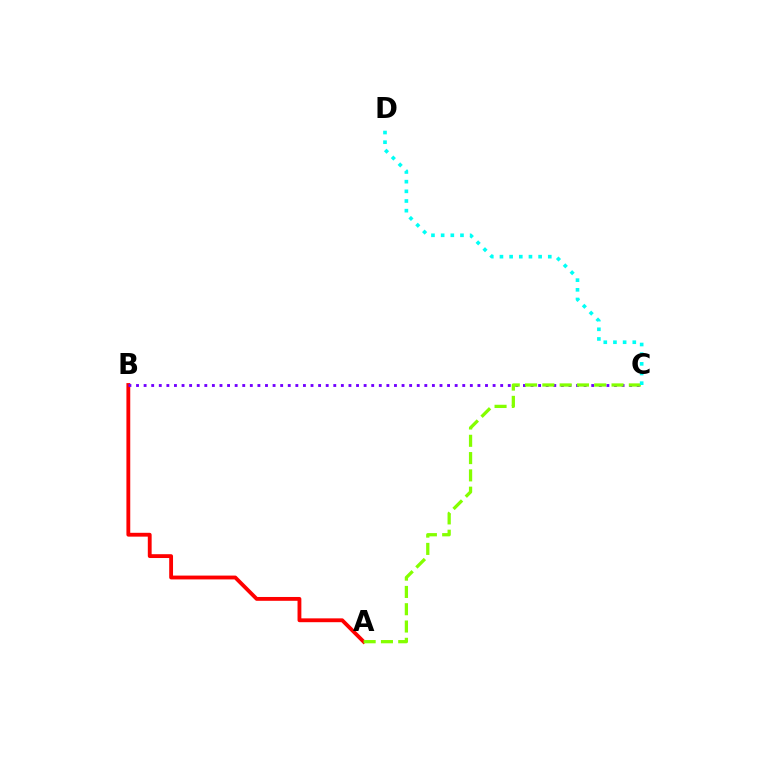{('A', 'B'): [{'color': '#ff0000', 'line_style': 'solid', 'thickness': 2.76}], ('B', 'C'): [{'color': '#7200ff', 'line_style': 'dotted', 'thickness': 2.06}], ('A', 'C'): [{'color': '#84ff00', 'line_style': 'dashed', 'thickness': 2.35}], ('C', 'D'): [{'color': '#00fff6', 'line_style': 'dotted', 'thickness': 2.63}]}